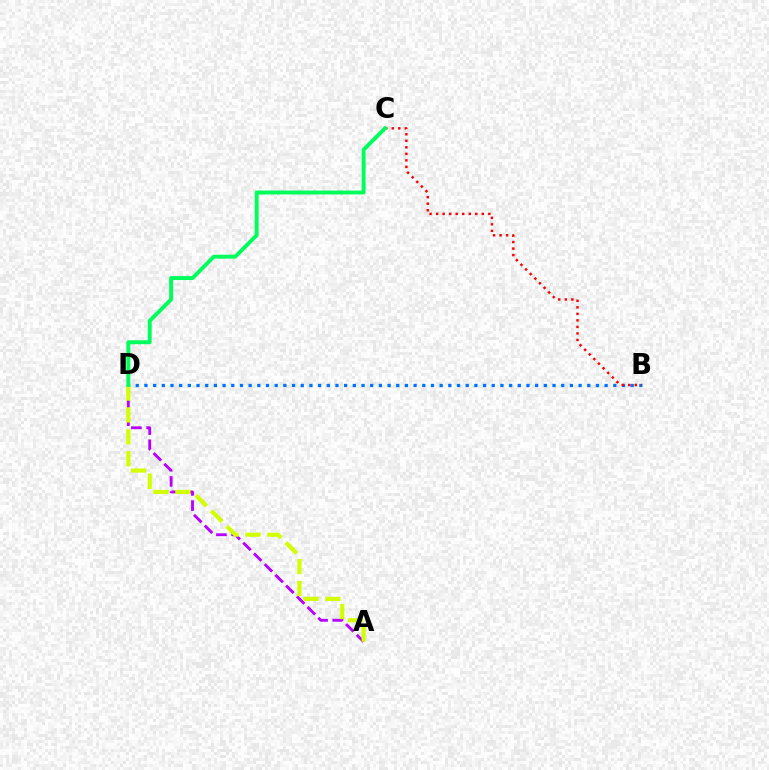{('B', 'D'): [{'color': '#0074ff', 'line_style': 'dotted', 'thickness': 2.36}], ('A', 'D'): [{'color': '#b900ff', 'line_style': 'dashed', 'thickness': 2.06}, {'color': '#d1ff00', 'line_style': 'dashed', 'thickness': 2.98}], ('B', 'C'): [{'color': '#ff0000', 'line_style': 'dotted', 'thickness': 1.77}], ('C', 'D'): [{'color': '#00ff5c', 'line_style': 'solid', 'thickness': 2.83}]}